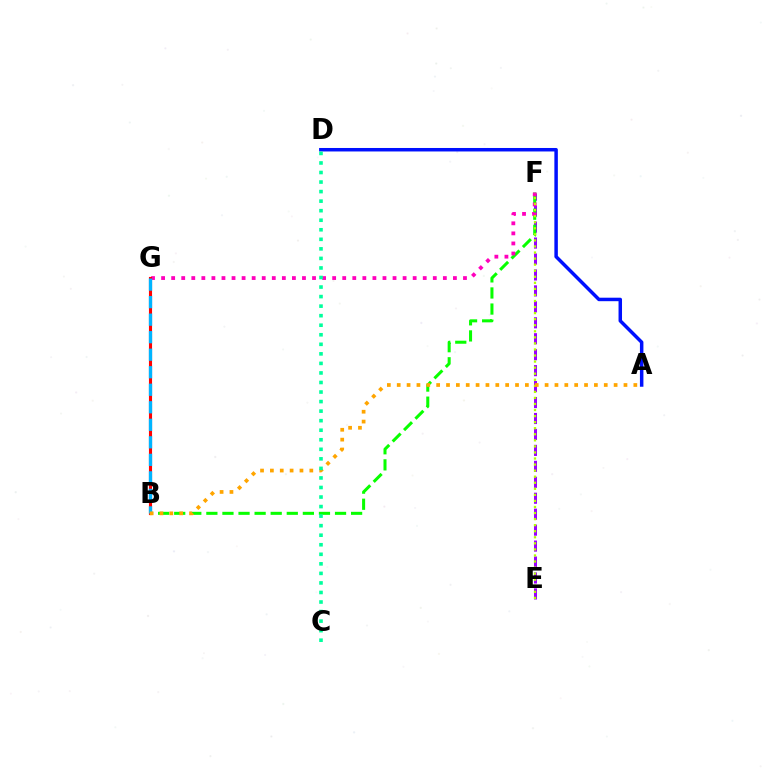{('E', 'F'): [{'color': '#9b00ff', 'line_style': 'dashed', 'thickness': 2.17}, {'color': '#b3ff00', 'line_style': 'dotted', 'thickness': 1.65}], ('A', 'D'): [{'color': '#0010ff', 'line_style': 'solid', 'thickness': 2.51}], ('B', 'F'): [{'color': '#08ff00', 'line_style': 'dashed', 'thickness': 2.18}], ('F', 'G'): [{'color': '#ff00bd', 'line_style': 'dotted', 'thickness': 2.73}], ('B', 'G'): [{'color': '#ff0000', 'line_style': 'solid', 'thickness': 2.24}, {'color': '#00b5ff', 'line_style': 'dashed', 'thickness': 2.38}], ('A', 'B'): [{'color': '#ffa500', 'line_style': 'dotted', 'thickness': 2.68}], ('C', 'D'): [{'color': '#00ff9d', 'line_style': 'dotted', 'thickness': 2.59}]}